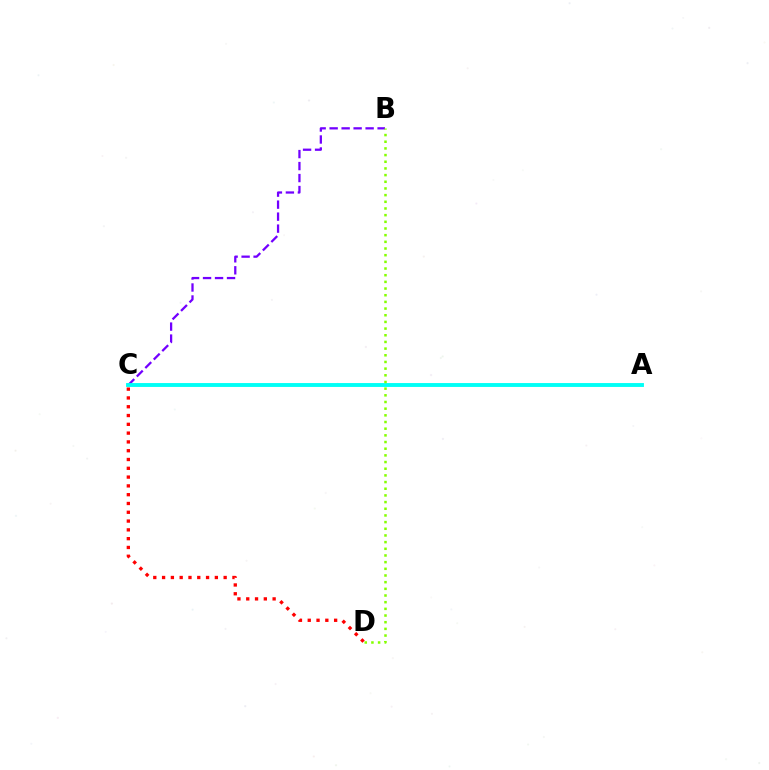{('B', 'C'): [{'color': '#7200ff', 'line_style': 'dashed', 'thickness': 1.63}], ('C', 'D'): [{'color': '#ff0000', 'line_style': 'dotted', 'thickness': 2.39}], ('A', 'C'): [{'color': '#00fff6', 'line_style': 'solid', 'thickness': 2.79}], ('B', 'D'): [{'color': '#84ff00', 'line_style': 'dotted', 'thickness': 1.81}]}